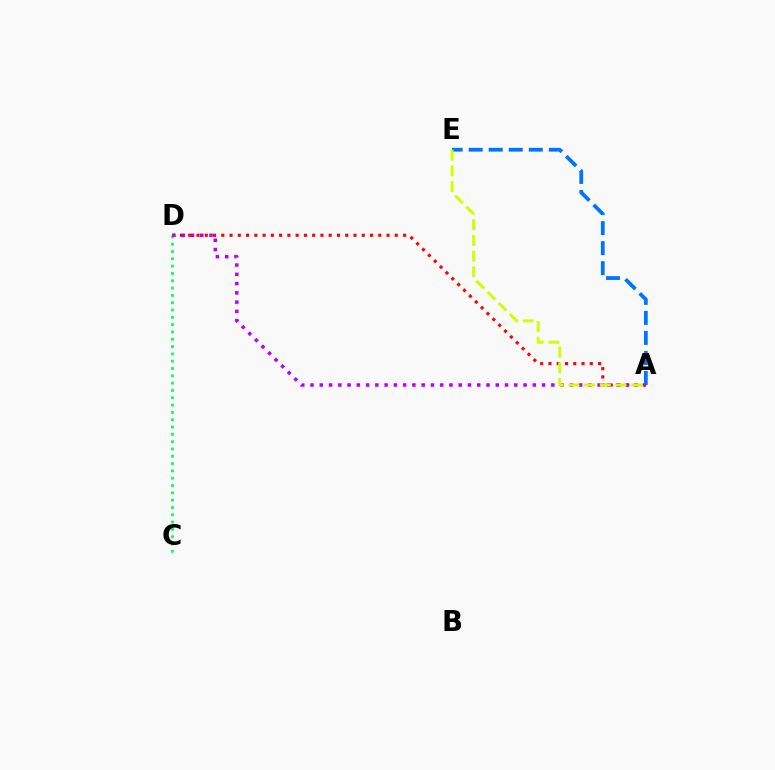{('A', 'D'): [{'color': '#ff0000', 'line_style': 'dotted', 'thickness': 2.25}, {'color': '#b900ff', 'line_style': 'dotted', 'thickness': 2.52}], ('A', 'E'): [{'color': '#0074ff', 'line_style': 'dashed', 'thickness': 2.72}, {'color': '#d1ff00', 'line_style': 'dashed', 'thickness': 2.13}], ('C', 'D'): [{'color': '#00ff5c', 'line_style': 'dotted', 'thickness': 1.99}]}